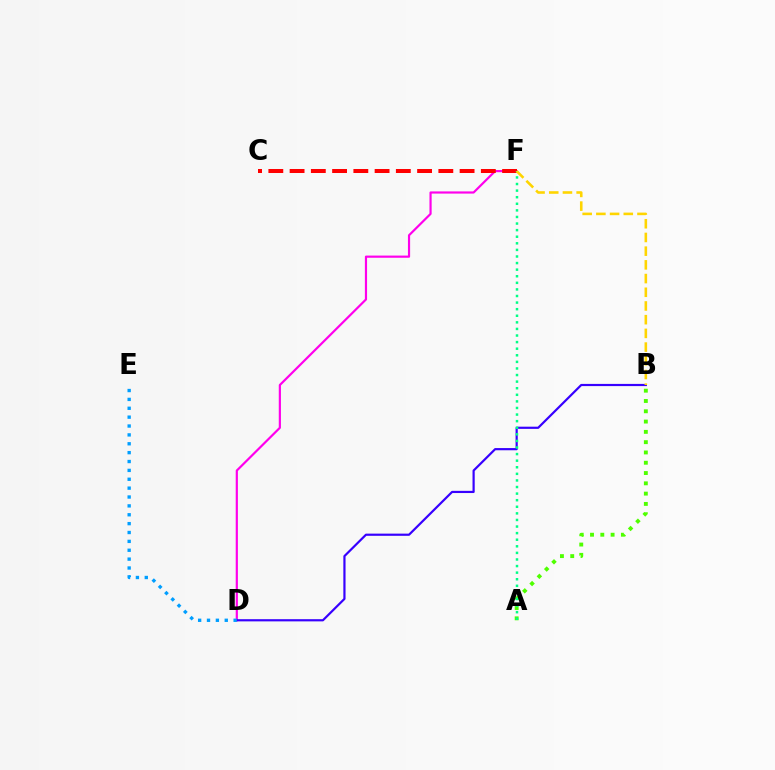{('D', 'F'): [{'color': '#ff00ed', 'line_style': 'solid', 'thickness': 1.57}], ('B', 'D'): [{'color': '#3700ff', 'line_style': 'solid', 'thickness': 1.58}], ('C', 'F'): [{'color': '#ff0000', 'line_style': 'dashed', 'thickness': 2.89}], ('A', 'B'): [{'color': '#4fff00', 'line_style': 'dotted', 'thickness': 2.8}], ('D', 'E'): [{'color': '#009eff', 'line_style': 'dotted', 'thickness': 2.41}], ('A', 'F'): [{'color': '#00ff86', 'line_style': 'dotted', 'thickness': 1.79}], ('B', 'F'): [{'color': '#ffd500', 'line_style': 'dashed', 'thickness': 1.86}]}